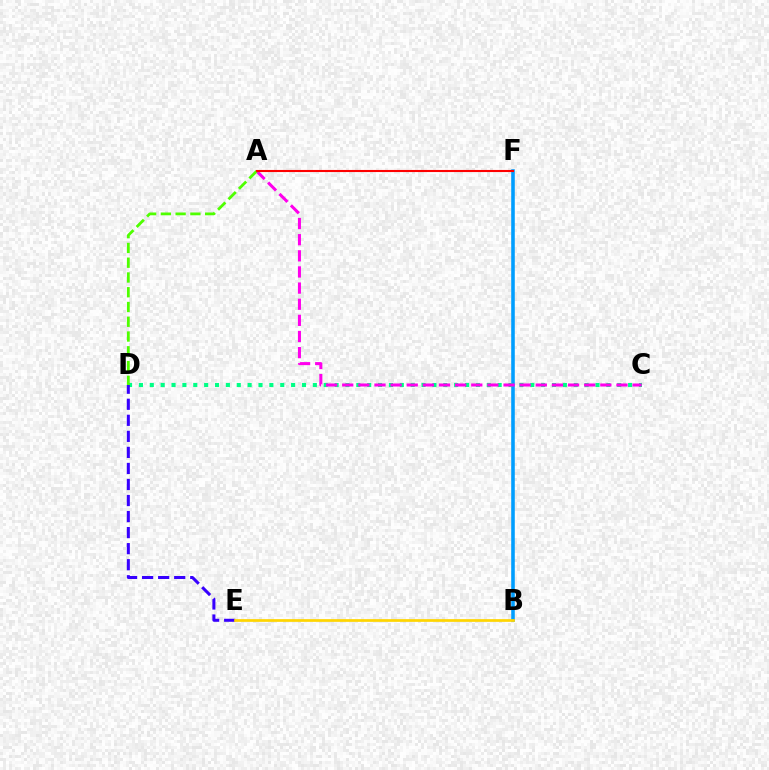{('B', 'F'): [{'color': '#009eff', 'line_style': 'solid', 'thickness': 2.57}], ('C', 'D'): [{'color': '#00ff86', 'line_style': 'dotted', 'thickness': 2.95}], ('D', 'E'): [{'color': '#3700ff', 'line_style': 'dashed', 'thickness': 2.18}], ('A', 'C'): [{'color': '#ff00ed', 'line_style': 'dashed', 'thickness': 2.19}], ('B', 'E'): [{'color': '#ffd500', 'line_style': 'solid', 'thickness': 1.95}], ('A', 'D'): [{'color': '#4fff00', 'line_style': 'dashed', 'thickness': 2.01}], ('A', 'F'): [{'color': '#ff0000', 'line_style': 'solid', 'thickness': 1.52}]}